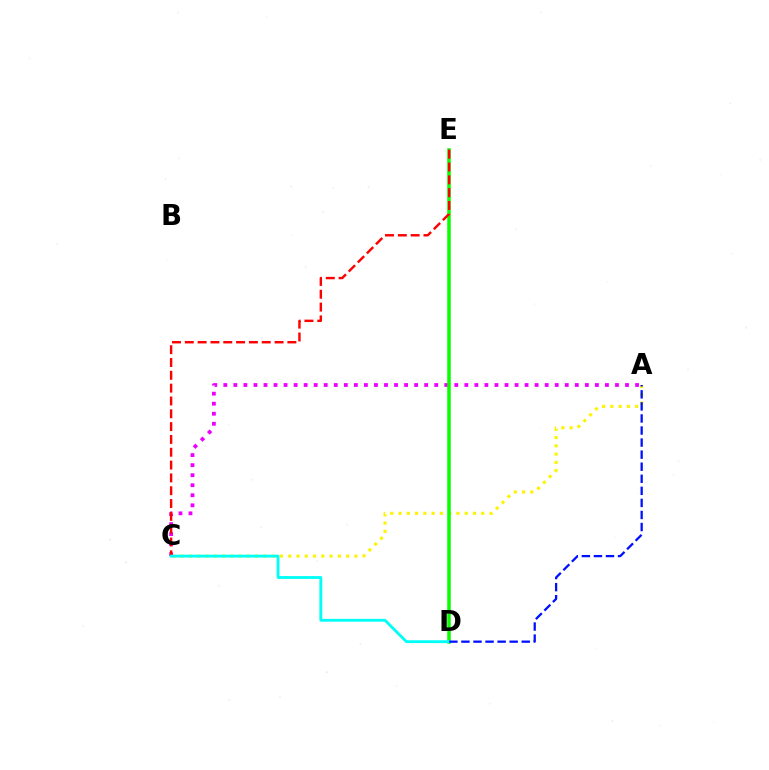{('A', 'C'): [{'color': '#fcf500', 'line_style': 'dotted', 'thickness': 2.25}, {'color': '#ee00ff', 'line_style': 'dotted', 'thickness': 2.73}], ('D', 'E'): [{'color': '#08ff00', 'line_style': 'solid', 'thickness': 2.53}], ('C', 'E'): [{'color': '#ff0000', 'line_style': 'dashed', 'thickness': 1.74}], ('C', 'D'): [{'color': '#00fff6', 'line_style': 'solid', 'thickness': 2.04}], ('A', 'D'): [{'color': '#0010ff', 'line_style': 'dashed', 'thickness': 1.64}]}